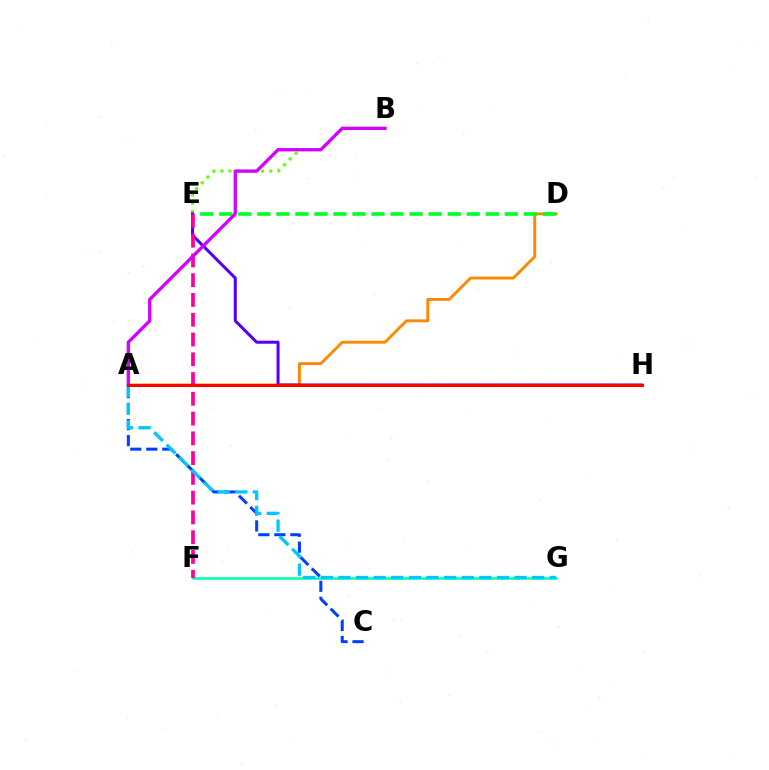{('A', 'H'): [{'color': '#eeff00', 'line_style': 'dotted', 'thickness': 1.77}, {'color': '#ff0000', 'line_style': 'solid', 'thickness': 2.21}], ('F', 'G'): [{'color': '#00ffaf', 'line_style': 'solid', 'thickness': 1.84}], ('B', 'E'): [{'color': '#66ff00', 'line_style': 'dotted', 'thickness': 2.22}], ('A', 'C'): [{'color': '#003fff', 'line_style': 'dashed', 'thickness': 2.17}], ('A', 'D'): [{'color': '#ff8800', 'line_style': 'solid', 'thickness': 2.07}], ('D', 'E'): [{'color': '#00ff27', 'line_style': 'dashed', 'thickness': 2.59}], ('E', 'H'): [{'color': '#4f00ff', 'line_style': 'solid', 'thickness': 2.17}], ('E', 'F'): [{'color': '#ff00a0', 'line_style': 'dashed', 'thickness': 2.69}], ('A', 'B'): [{'color': '#d600ff', 'line_style': 'solid', 'thickness': 2.39}], ('A', 'G'): [{'color': '#00c7ff', 'line_style': 'dashed', 'thickness': 2.39}]}